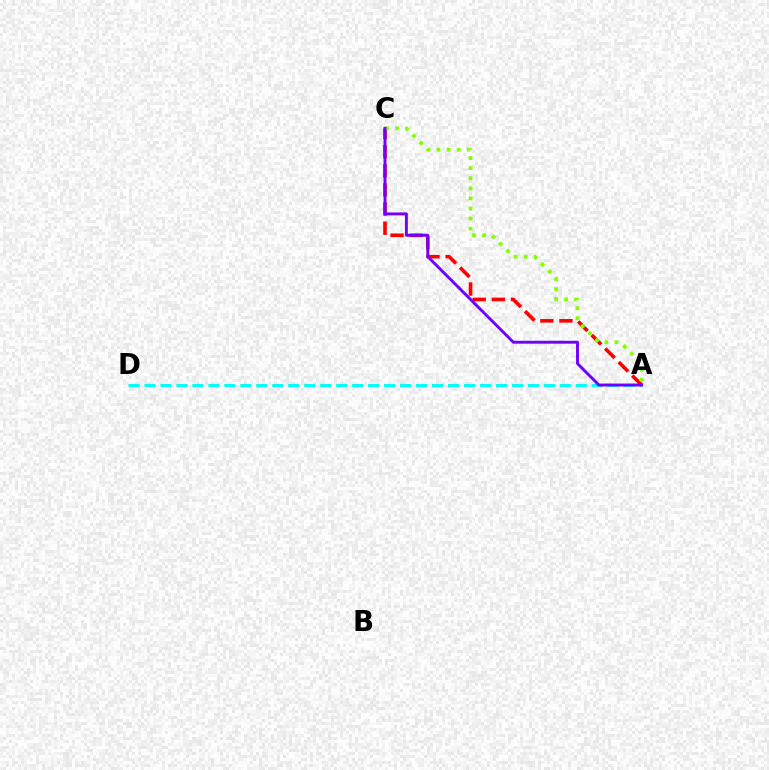{('A', 'D'): [{'color': '#00fff6', 'line_style': 'dashed', 'thickness': 2.17}], ('A', 'C'): [{'color': '#ff0000', 'line_style': 'dashed', 'thickness': 2.6}, {'color': '#84ff00', 'line_style': 'dotted', 'thickness': 2.74}, {'color': '#7200ff', 'line_style': 'solid', 'thickness': 2.1}]}